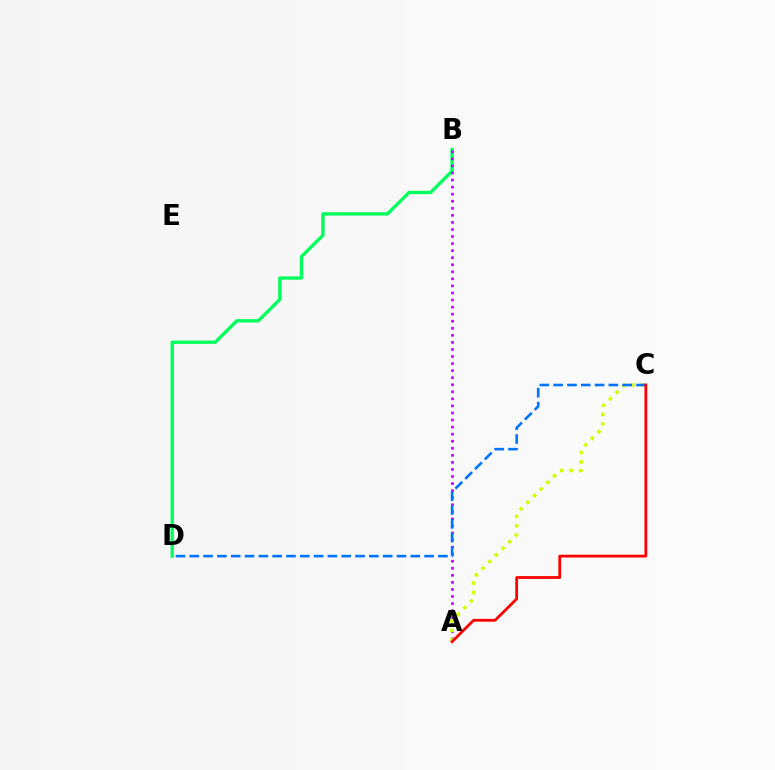{('B', 'D'): [{'color': '#00ff5c', 'line_style': 'solid', 'thickness': 2.41}], ('A', 'B'): [{'color': '#b900ff', 'line_style': 'dotted', 'thickness': 1.92}], ('A', 'C'): [{'color': '#d1ff00', 'line_style': 'dotted', 'thickness': 2.55}, {'color': '#ff0000', 'line_style': 'solid', 'thickness': 2.0}], ('C', 'D'): [{'color': '#0074ff', 'line_style': 'dashed', 'thickness': 1.88}]}